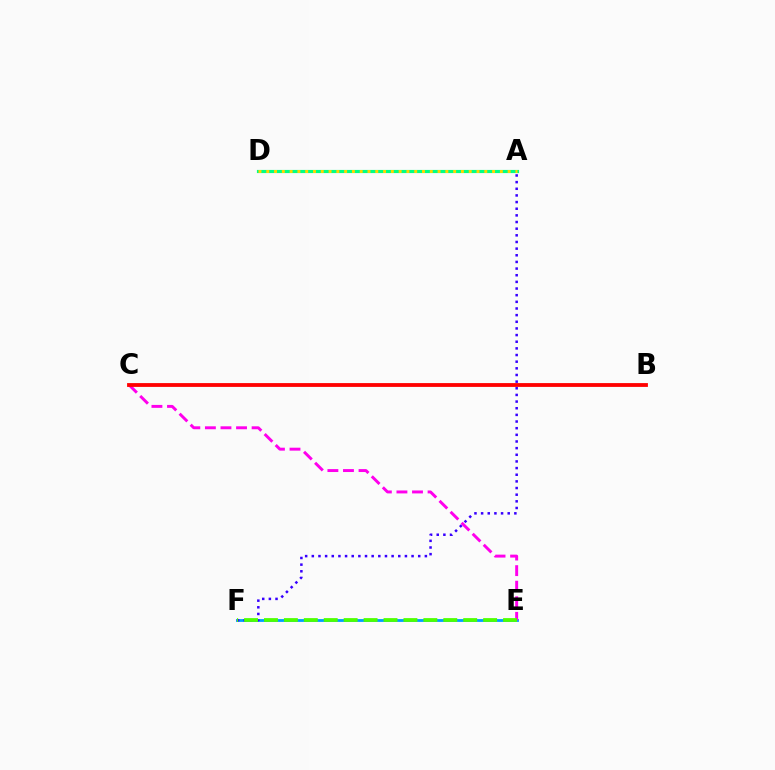{('E', 'F'): [{'color': '#009eff', 'line_style': 'solid', 'thickness': 2.03}, {'color': '#4fff00', 'line_style': 'dashed', 'thickness': 2.71}], ('C', 'E'): [{'color': '#ff00ed', 'line_style': 'dashed', 'thickness': 2.12}], ('A', 'F'): [{'color': '#3700ff', 'line_style': 'dotted', 'thickness': 1.81}], ('A', 'D'): [{'color': '#00ff86', 'line_style': 'solid', 'thickness': 2.28}, {'color': '#ffd500', 'line_style': 'dotted', 'thickness': 2.12}], ('B', 'C'): [{'color': '#ff0000', 'line_style': 'solid', 'thickness': 2.74}]}